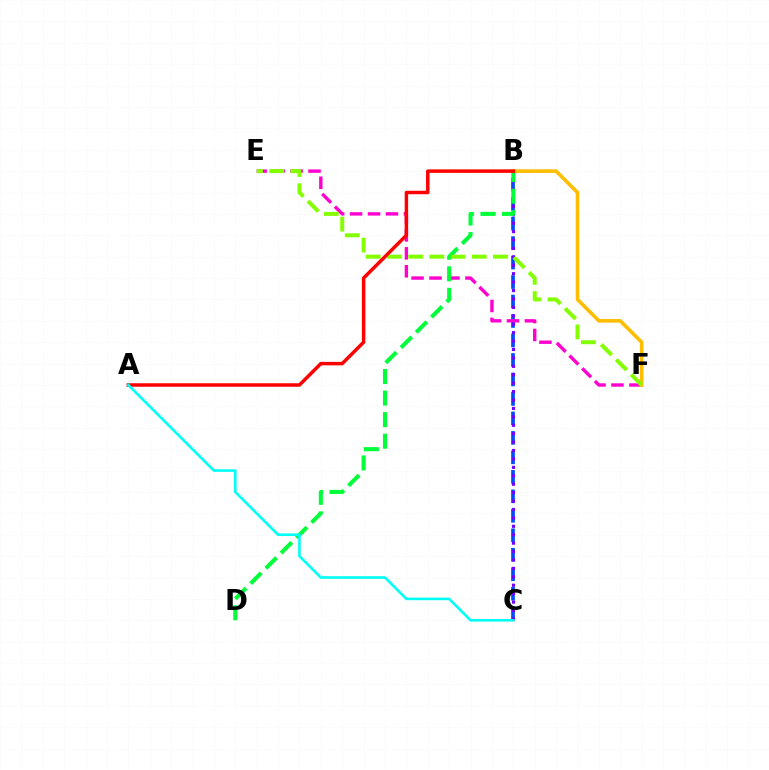{('B', 'C'): [{'color': '#004bff', 'line_style': 'dashed', 'thickness': 2.65}, {'color': '#7200ff', 'line_style': 'dotted', 'thickness': 2.29}], ('E', 'F'): [{'color': '#ff00cf', 'line_style': 'dashed', 'thickness': 2.44}, {'color': '#84ff00', 'line_style': 'dashed', 'thickness': 2.88}], ('B', 'D'): [{'color': '#00ff39', 'line_style': 'dashed', 'thickness': 2.93}], ('B', 'F'): [{'color': '#ffbd00', 'line_style': 'solid', 'thickness': 2.59}], ('A', 'B'): [{'color': '#ff0000', 'line_style': 'solid', 'thickness': 2.51}], ('A', 'C'): [{'color': '#00fff6', 'line_style': 'solid', 'thickness': 1.88}]}